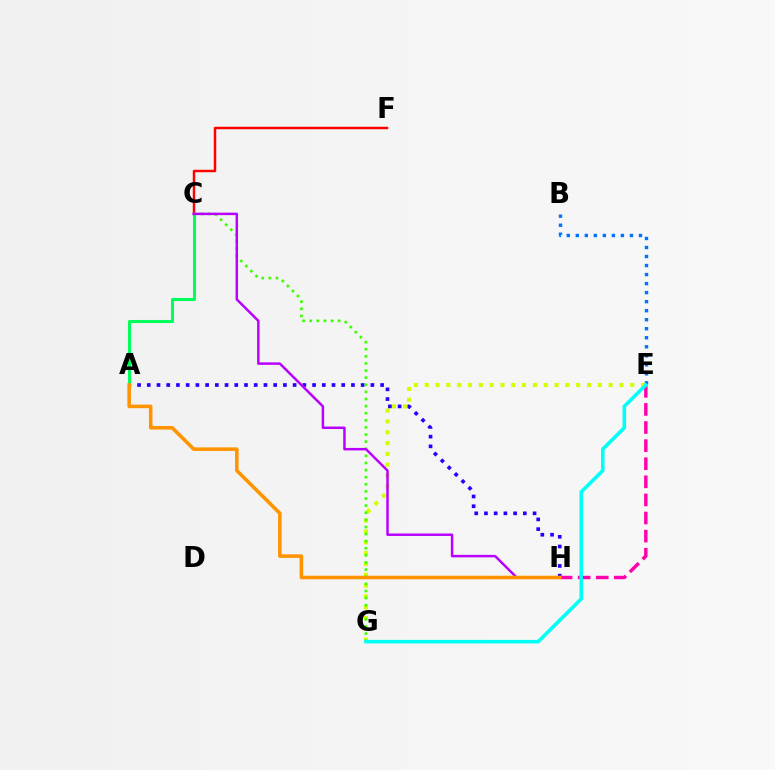{('E', 'G'): [{'color': '#d1ff00', 'line_style': 'dotted', 'thickness': 2.94}, {'color': '#00fff6', 'line_style': 'solid', 'thickness': 2.56}], ('B', 'E'): [{'color': '#0074ff', 'line_style': 'dotted', 'thickness': 2.45}], ('A', 'H'): [{'color': '#2500ff', 'line_style': 'dotted', 'thickness': 2.64}, {'color': '#ff9400', 'line_style': 'solid', 'thickness': 2.56}], ('C', 'F'): [{'color': '#ff0000', 'line_style': 'solid', 'thickness': 1.77}], ('C', 'G'): [{'color': '#3dff00', 'line_style': 'dotted', 'thickness': 1.93}], ('E', 'H'): [{'color': '#ff00ac', 'line_style': 'dashed', 'thickness': 2.46}], ('A', 'C'): [{'color': '#00ff5c', 'line_style': 'solid', 'thickness': 2.21}], ('C', 'H'): [{'color': '#b900ff', 'line_style': 'solid', 'thickness': 1.78}]}